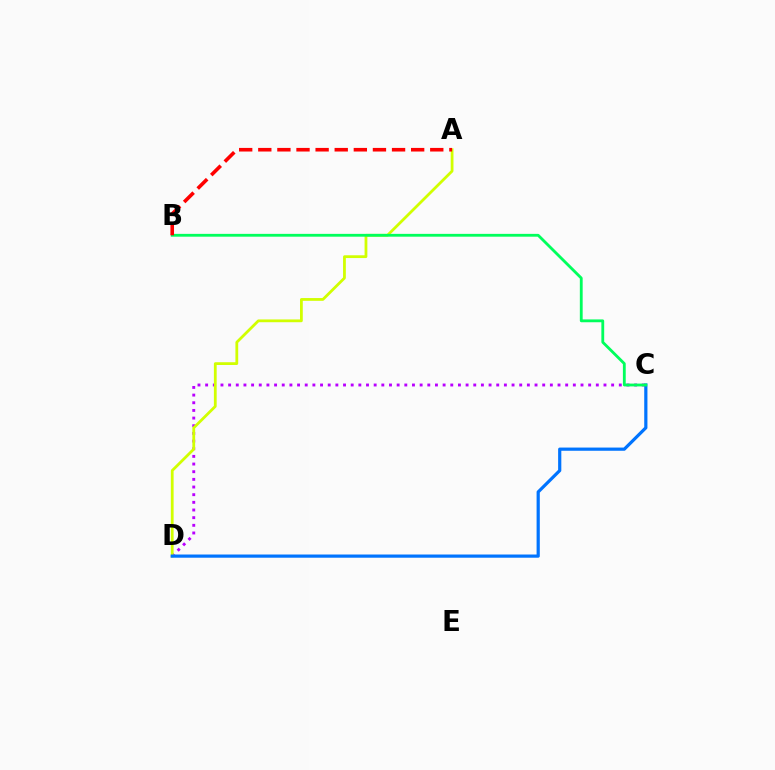{('C', 'D'): [{'color': '#b900ff', 'line_style': 'dotted', 'thickness': 2.08}, {'color': '#0074ff', 'line_style': 'solid', 'thickness': 2.3}], ('A', 'D'): [{'color': '#d1ff00', 'line_style': 'solid', 'thickness': 2.0}], ('B', 'C'): [{'color': '#00ff5c', 'line_style': 'solid', 'thickness': 2.03}], ('A', 'B'): [{'color': '#ff0000', 'line_style': 'dashed', 'thickness': 2.6}]}